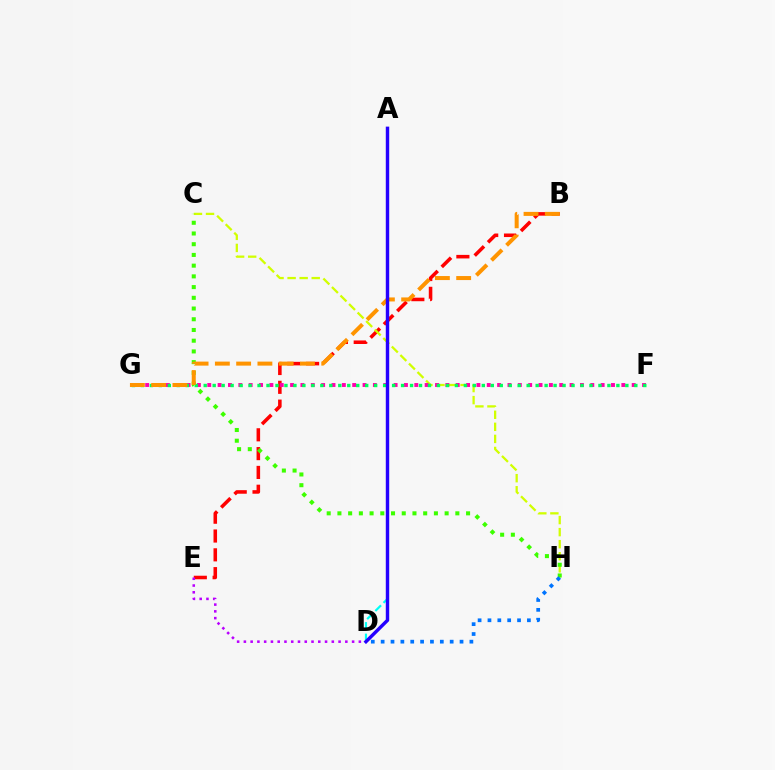{('B', 'E'): [{'color': '#ff0000', 'line_style': 'dashed', 'thickness': 2.56}], ('C', 'H'): [{'color': '#d1ff00', 'line_style': 'dashed', 'thickness': 1.64}, {'color': '#3dff00', 'line_style': 'dotted', 'thickness': 2.91}], ('D', 'E'): [{'color': '#b900ff', 'line_style': 'dotted', 'thickness': 1.84}], ('F', 'G'): [{'color': '#ff00ac', 'line_style': 'dotted', 'thickness': 2.81}, {'color': '#00ff5c', 'line_style': 'dotted', 'thickness': 2.44}], ('B', 'G'): [{'color': '#ff9400', 'line_style': 'dashed', 'thickness': 2.89}], ('A', 'D'): [{'color': '#00fff6', 'line_style': 'dashed', 'thickness': 1.57}, {'color': '#2500ff', 'line_style': 'solid', 'thickness': 2.46}], ('D', 'H'): [{'color': '#0074ff', 'line_style': 'dotted', 'thickness': 2.68}]}